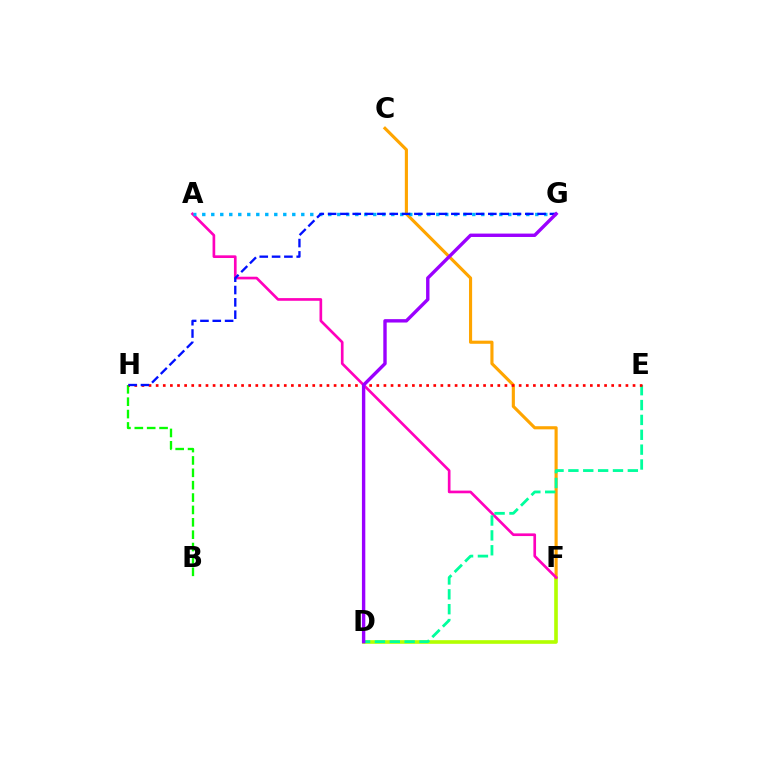{('D', 'F'): [{'color': '#b3ff00', 'line_style': 'solid', 'thickness': 2.61}], ('C', 'F'): [{'color': '#ffa500', 'line_style': 'solid', 'thickness': 2.25}], ('A', 'F'): [{'color': '#ff00bd', 'line_style': 'solid', 'thickness': 1.92}], ('D', 'E'): [{'color': '#00ff9d', 'line_style': 'dashed', 'thickness': 2.02}], ('B', 'H'): [{'color': '#08ff00', 'line_style': 'dashed', 'thickness': 1.68}], ('A', 'G'): [{'color': '#00b5ff', 'line_style': 'dotted', 'thickness': 2.45}], ('E', 'H'): [{'color': '#ff0000', 'line_style': 'dotted', 'thickness': 1.93}], ('G', 'H'): [{'color': '#0010ff', 'line_style': 'dashed', 'thickness': 1.67}], ('D', 'G'): [{'color': '#9b00ff', 'line_style': 'solid', 'thickness': 2.44}]}